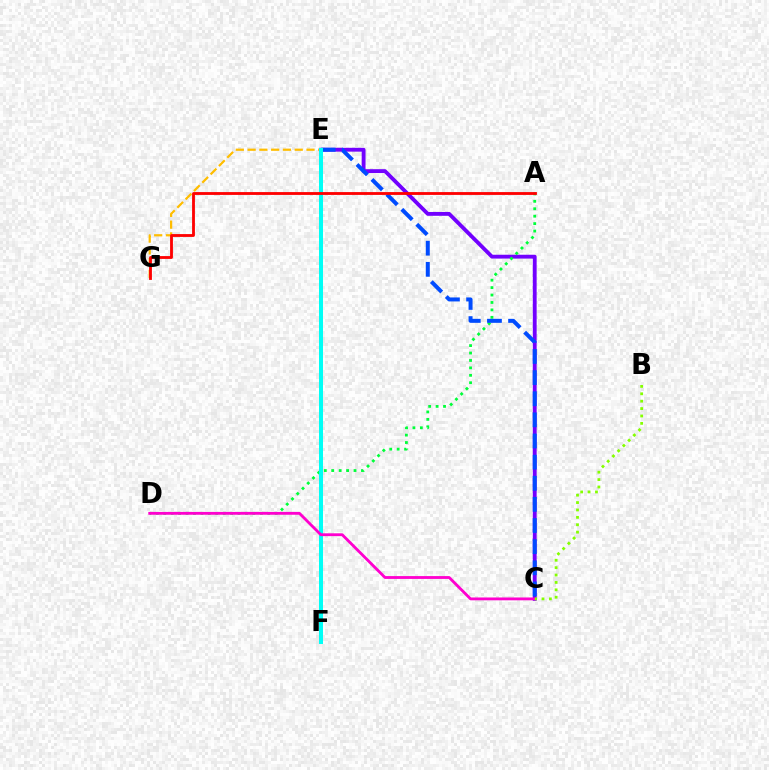{('E', 'G'): [{'color': '#ffbd00', 'line_style': 'dashed', 'thickness': 1.6}], ('C', 'E'): [{'color': '#7200ff', 'line_style': 'solid', 'thickness': 2.77}, {'color': '#004bff', 'line_style': 'dashed', 'thickness': 2.87}], ('A', 'D'): [{'color': '#00ff39', 'line_style': 'dotted', 'thickness': 2.02}], ('E', 'F'): [{'color': '#00fff6', 'line_style': 'solid', 'thickness': 2.88}], ('C', 'D'): [{'color': '#ff00cf', 'line_style': 'solid', 'thickness': 2.04}], ('A', 'G'): [{'color': '#ff0000', 'line_style': 'solid', 'thickness': 2.04}], ('B', 'C'): [{'color': '#84ff00', 'line_style': 'dotted', 'thickness': 2.01}]}